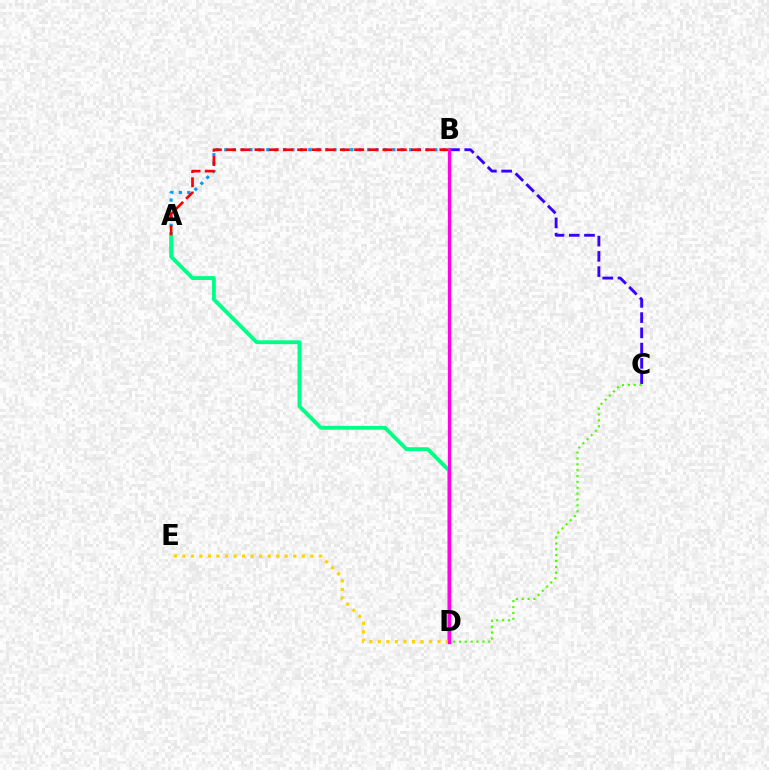{('C', 'D'): [{'color': '#4fff00', 'line_style': 'dotted', 'thickness': 1.59}], ('A', 'B'): [{'color': '#009eff', 'line_style': 'dotted', 'thickness': 2.28}, {'color': '#ff0000', 'line_style': 'dashed', 'thickness': 1.93}], ('A', 'D'): [{'color': '#00ff86', 'line_style': 'solid', 'thickness': 2.78}], ('B', 'C'): [{'color': '#3700ff', 'line_style': 'dashed', 'thickness': 2.07}], ('D', 'E'): [{'color': '#ffd500', 'line_style': 'dotted', 'thickness': 2.32}], ('B', 'D'): [{'color': '#ff00ed', 'line_style': 'solid', 'thickness': 2.37}]}